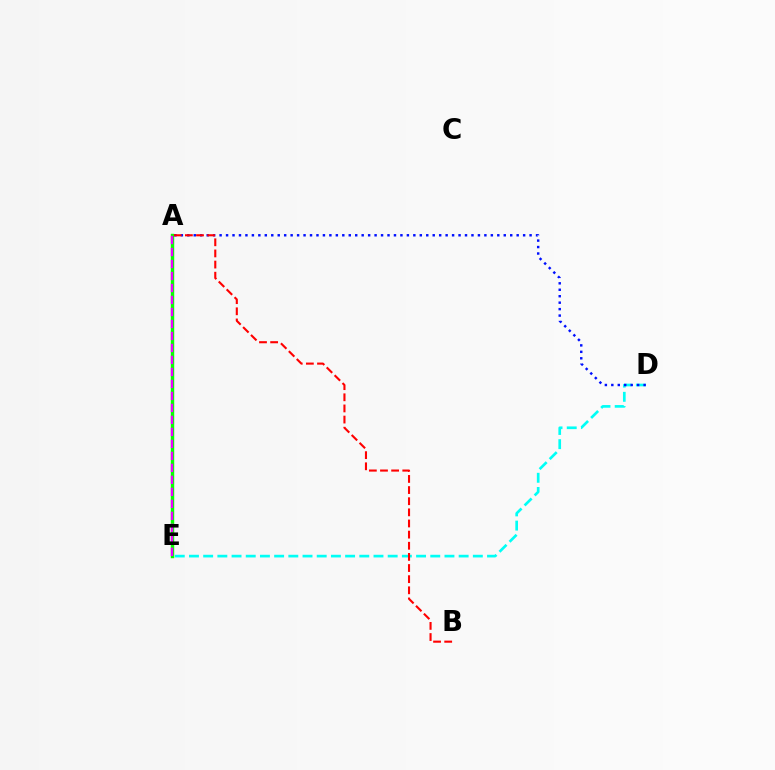{('A', 'E'): [{'color': '#fcf500', 'line_style': 'dashed', 'thickness': 1.86}, {'color': '#08ff00', 'line_style': 'solid', 'thickness': 2.47}, {'color': '#ee00ff', 'line_style': 'dashed', 'thickness': 1.63}], ('D', 'E'): [{'color': '#00fff6', 'line_style': 'dashed', 'thickness': 1.93}], ('A', 'D'): [{'color': '#0010ff', 'line_style': 'dotted', 'thickness': 1.75}], ('A', 'B'): [{'color': '#ff0000', 'line_style': 'dashed', 'thickness': 1.51}]}